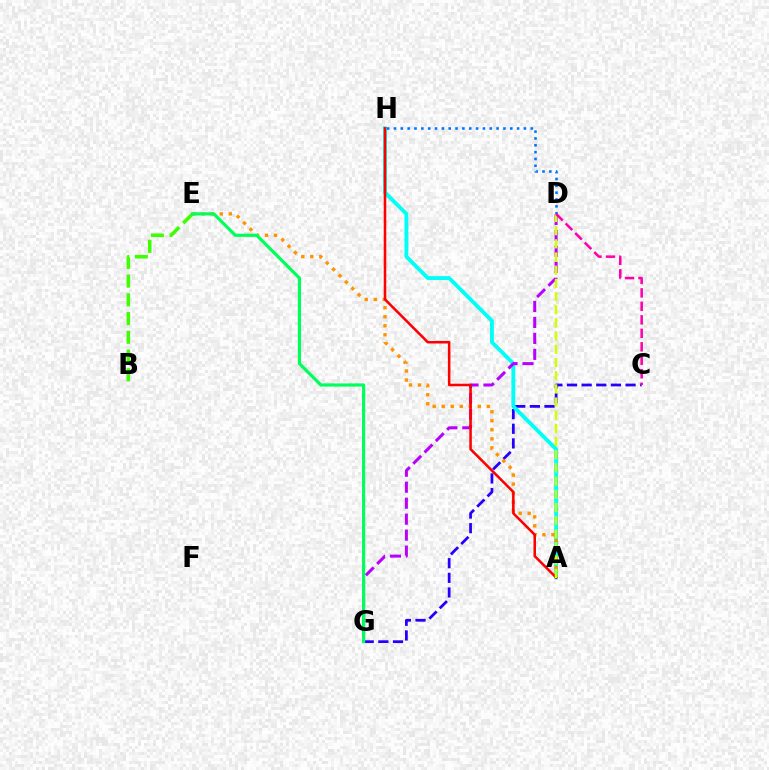{('C', 'G'): [{'color': '#2500ff', 'line_style': 'dashed', 'thickness': 1.99}], ('A', 'H'): [{'color': '#00fff6', 'line_style': 'solid', 'thickness': 2.78}, {'color': '#ff0000', 'line_style': 'solid', 'thickness': 1.84}], ('A', 'E'): [{'color': '#ff9400', 'line_style': 'dotted', 'thickness': 2.45}], ('D', 'G'): [{'color': '#b900ff', 'line_style': 'dashed', 'thickness': 2.17}], ('D', 'H'): [{'color': '#0074ff', 'line_style': 'dotted', 'thickness': 1.86}], ('A', 'D'): [{'color': '#d1ff00', 'line_style': 'dashed', 'thickness': 1.79}], ('C', 'D'): [{'color': '#ff00ac', 'line_style': 'dashed', 'thickness': 1.83}], ('B', 'E'): [{'color': '#3dff00', 'line_style': 'dashed', 'thickness': 2.54}], ('E', 'G'): [{'color': '#00ff5c', 'line_style': 'solid', 'thickness': 2.29}]}